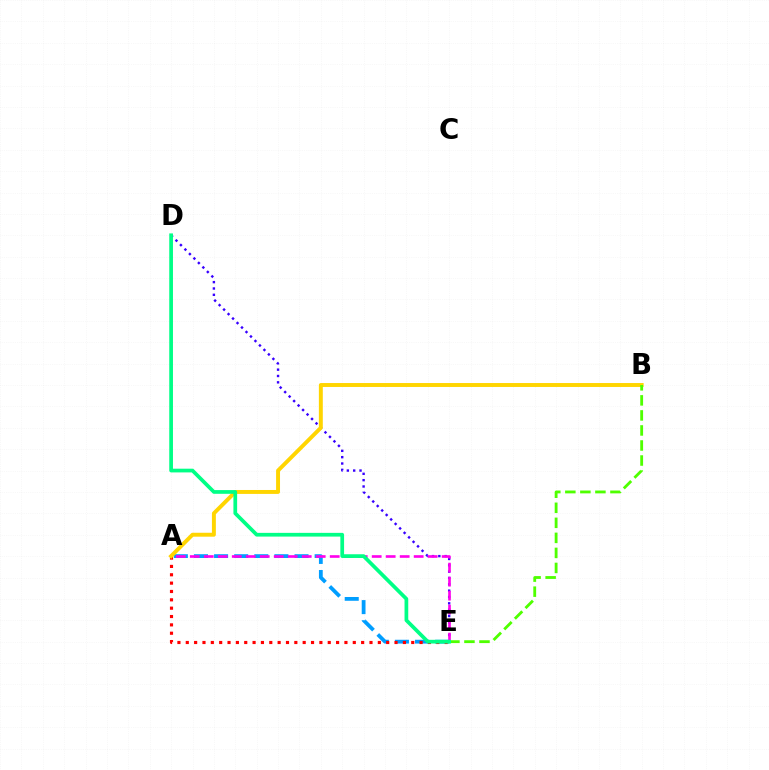{('A', 'E'): [{'color': '#009eff', 'line_style': 'dashed', 'thickness': 2.73}, {'color': '#ff0000', 'line_style': 'dotted', 'thickness': 2.27}, {'color': '#ff00ed', 'line_style': 'dashed', 'thickness': 1.9}], ('D', 'E'): [{'color': '#3700ff', 'line_style': 'dotted', 'thickness': 1.72}, {'color': '#00ff86', 'line_style': 'solid', 'thickness': 2.68}], ('A', 'B'): [{'color': '#ffd500', 'line_style': 'solid', 'thickness': 2.83}], ('B', 'E'): [{'color': '#4fff00', 'line_style': 'dashed', 'thickness': 2.04}]}